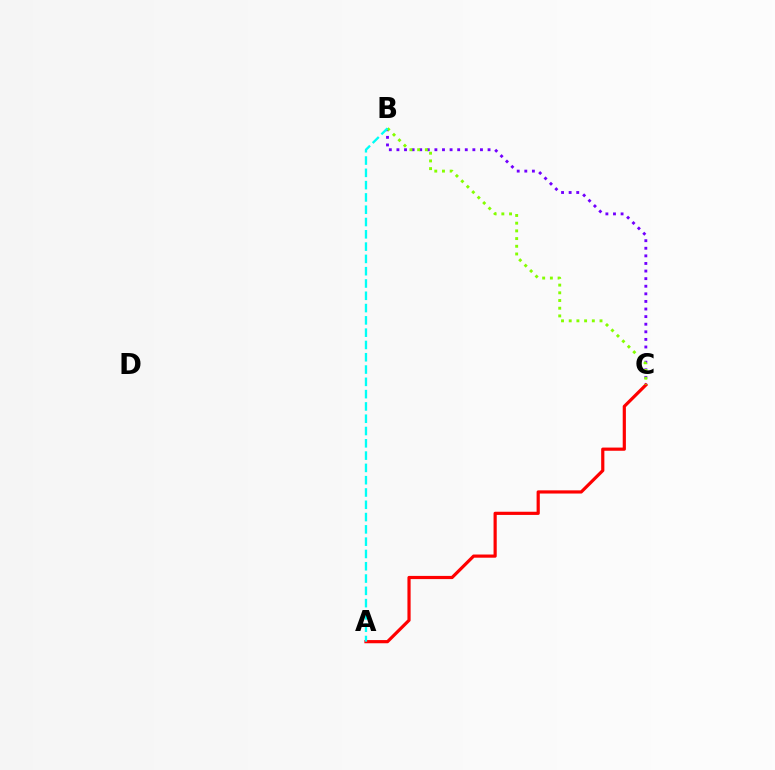{('B', 'C'): [{'color': '#7200ff', 'line_style': 'dotted', 'thickness': 2.06}, {'color': '#84ff00', 'line_style': 'dotted', 'thickness': 2.09}], ('A', 'C'): [{'color': '#ff0000', 'line_style': 'solid', 'thickness': 2.29}], ('A', 'B'): [{'color': '#00fff6', 'line_style': 'dashed', 'thickness': 1.67}]}